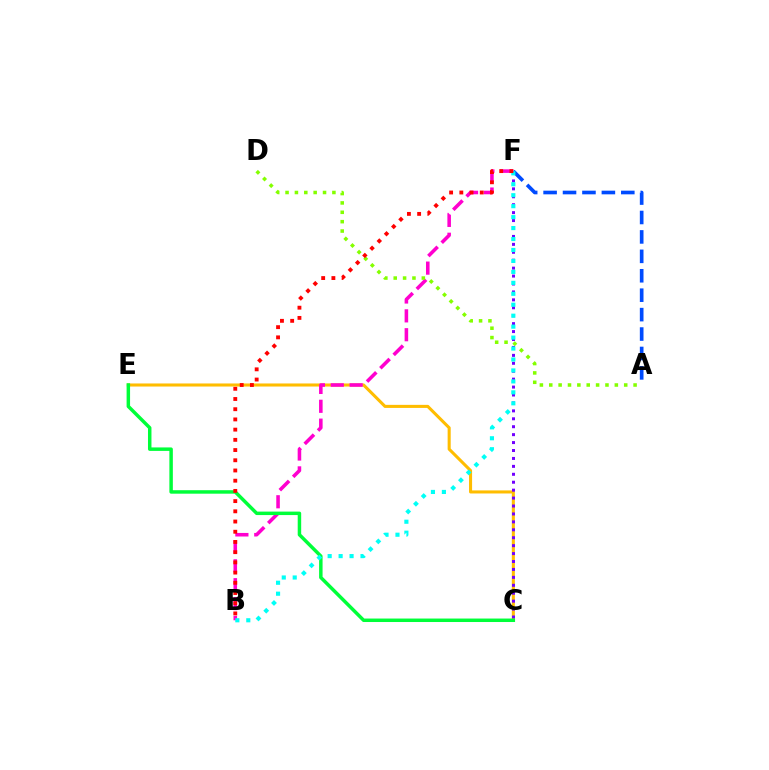{('C', 'E'): [{'color': '#ffbd00', 'line_style': 'solid', 'thickness': 2.21}, {'color': '#00ff39', 'line_style': 'solid', 'thickness': 2.5}], ('B', 'F'): [{'color': '#ff00cf', 'line_style': 'dashed', 'thickness': 2.56}, {'color': '#00fff6', 'line_style': 'dotted', 'thickness': 2.98}, {'color': '#ff0000', 'line_style': 'dotted', 'thickness': 2.77}], ('C', 'F'): [{'color': '#7200ff', 'line_style': 'dotted', 'thickness': 2.15}], ('A', 'F'): [{'color': '#004bff', 'line_style': 'dashed', 'thickness': 2.64}], ('A', 'D'): [{'color': '#84ff00', 'line_style': 'dotted', 'thickness': 2.55}]}